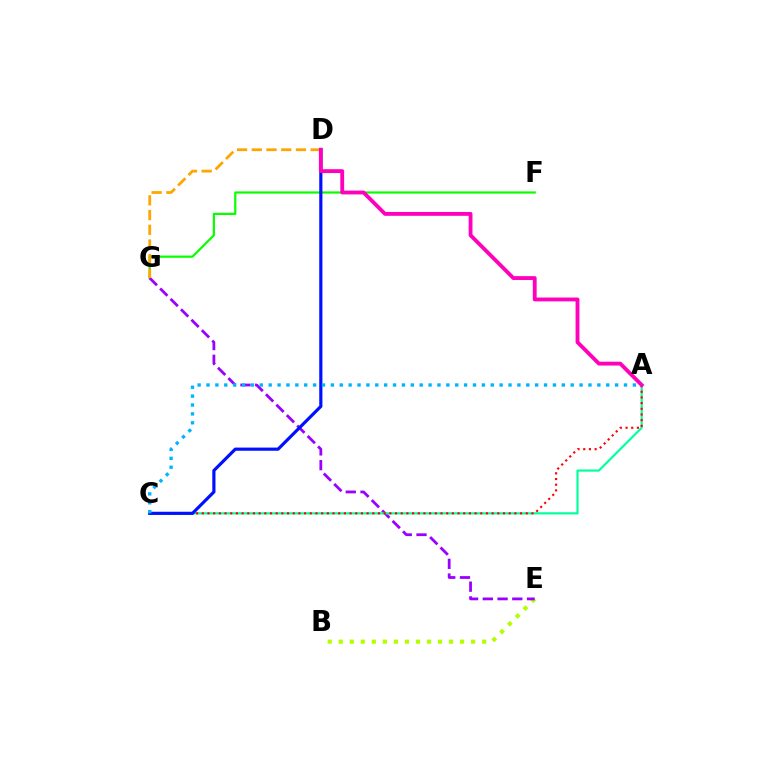{('B', 'E'): [{'color': '#b3ff00', 'line_style': 'dotted', 'thickness': 3.0}], ('F', 'G'): [{'color': '#08ff00', 'line_style': 'solid', 'thickness': 1.59}], ('E', 'G'): [{'color': '#9b00ff', 'line_style': 'dashed', 'thickness': 2.0}], ('D', 'G'): [{'color': '#ffa500', 'line_style': 'dashed', 'thickness': 2.0}], ('A', 'C'): [{'color': '#00ff9d', 'line_style': 'solid', 'thickness': 1.56}, {'color': '#ff0000', 'line_style': 'dotted', 'thickness': 1.54}, {'color': '#00b5ff', 'line_style': 'dotted', 'thickness': 2.41}], ('C', 'D'): [{'color': '#0010ff', 'line_style': 'solid', 'thickness': 2.28}], ('A', 'D'): [{'color': '#ff00bd', 'line_style': 'solid', 'thickness': 2.77}]}